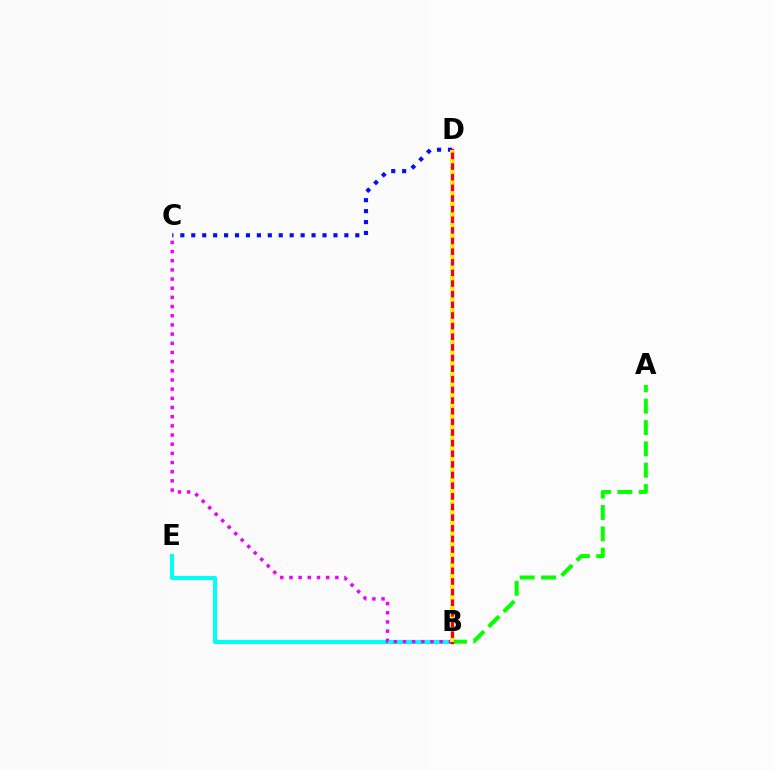{('A', 'B'): [{'color': '#08ff00', 'line_style': 'dashed', 'thickness': 2.9}], ('B', 'E'): [{'color': '#00fff6', 'line_style': 'solid', 'thickness': 2.95}], ('B', 'C'): [{'color': '#ee00ff', 'line_style': 'dotted', 'thickness': 2.49}], ('C', 'D'): [{'color': '#0010ff', 'line_style': 'dotted', 'thickness': 2.97}], ('B', 'D'): [{'color': '#ff0000', 'line_style': 'solid', 'thickness': 2.39}, {'color': '#fcf500', 'line_style': 'dotted', 'thickness': 2.89}]}